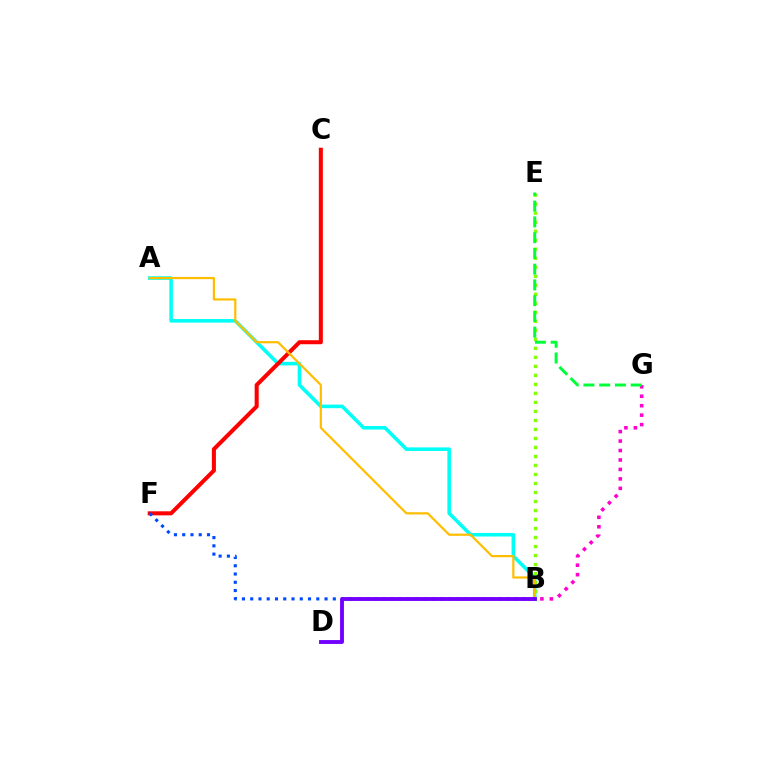{('A', 'B'): [{'color': '#00fff6', 'line_style': 'solid', 'thickness': 2.57}, {'color': '#ffbd00', 'line_style': 'solid', 'thickness': 1.58}], ('B', 'E'): [{'color': '#84ff00', 'line_style': 'dotted', 'thickness': 2.45}], ('B', 'G'): [{'color': '#ff00cf', 'line_style': 'dotted', 'thickness': 2.57}], ('C', 'F'): [{'color': '#ff0000', 'line_style': 'solid', 'thickness': 2.9}], ('E', 'G'): [{'color': '#00ff39', 'line_style': 'dashed', 'thickness': 2.14}], ('B', 'F'): [{'color': '#004bff', 'line_style': 'dotted', 'thickness': 2.24}], ('B', 'D'): [{'color': '#7200ff', 'line_style': 'solid', 'thickness': 2.79}]}